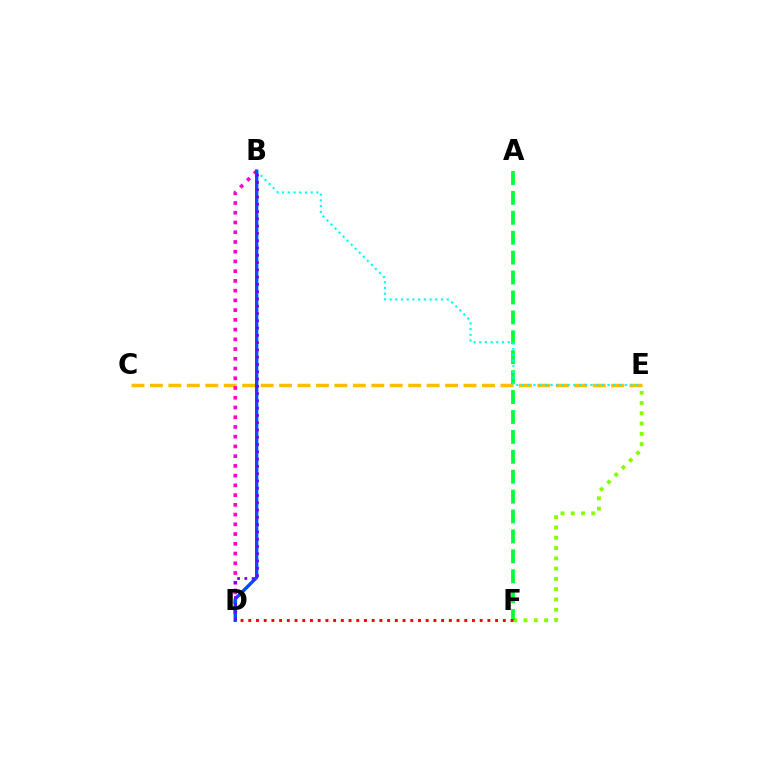{('C', 'E'): [{'color': '#ffbd00', 'line_style': 'dashed', 'thickness': 2.51}], ('E', 'F'): [{'color': '#84ff00', 'line_style': 'dotted', 'thickness': 2.79}], ('B', 'D'): [{'color': '#ff00cf', 'line_style': 'dotted', 'thickness': 2.65}, {'color': '#004bff', 'line_style': 'solid', 'thickness': 2.42}, {'color': '#7200ff', 'line_style': 'dotted', 'thickness': 1.98}], ('A', 'F'): [{'color': '#00ff39', 'line_style': 'dashed', 'thickness': 2.71}], ('B', 'E'): [{'color': '#00fff6', 'line_style': 'dotted', 'thickness': 1.55}], ('D', 'F'): [{'color': '#ff0000', 'line_style': 'dotted', 'thickness': 2.1}]}